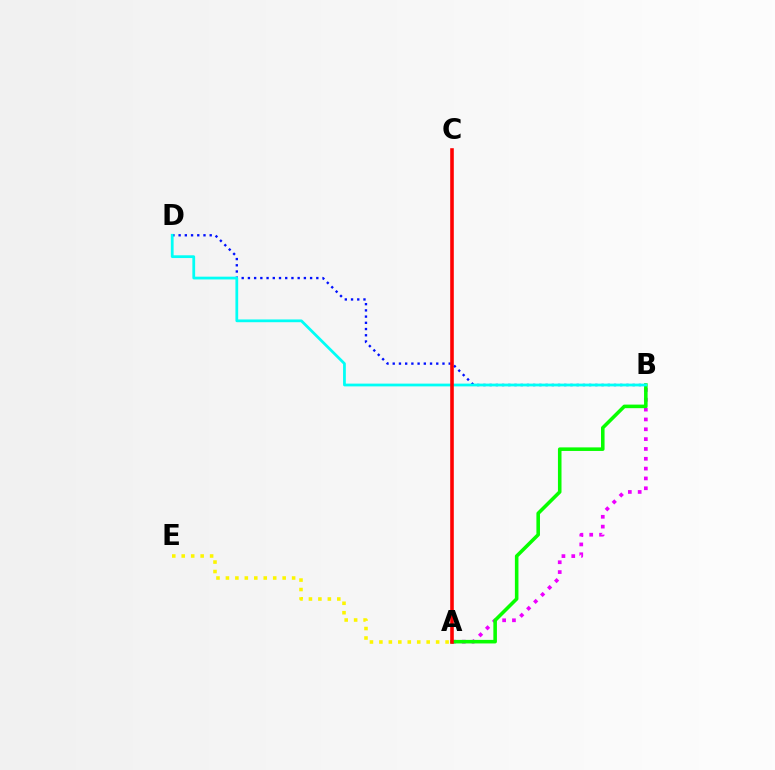{('A', 'B'): [{'color': '#ee00ff', 'line_style': 'dotted', 'thickness': 2.67}, {'color': '#08ff00', 'line_style': 'solid', 'thickness': 2.57}], ('B', 'D'): [{'color': '#0010ff', 'line_style': 'dotted', 'thickness': 1.69}, {'color': '#00fff6', 'line_style': 'solid', 'thickness': 1.99}], ('A', 'C'): [{'color': '#ff0000', 'line_style': 'solid', 'thickness': 2.58}], ('A', 'E'): [{'color': '#fcf500', 'line_style': 'dotted', 'thickness': 2.57}]}